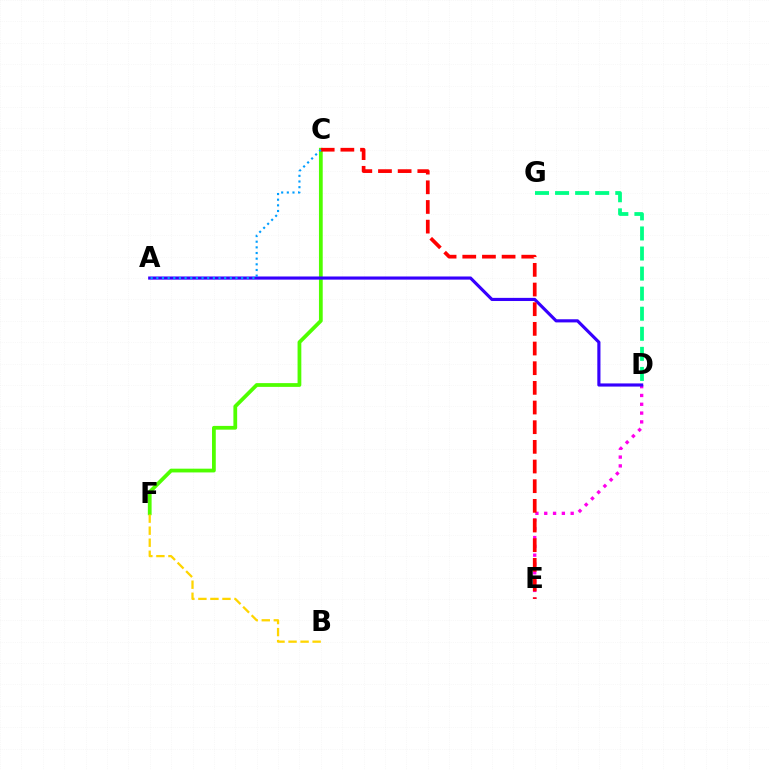{('D', 'E'): [{'color': '#ff00ed', 'line_style': 'dotted', 'thickness': 2.39}], ('C', 'F'): [{'color': '#4fff00', 'line_style': 'solid', 'thickness': 2.71}], ('A', 'D'): [{'color': '#3700ff', 'line_style': 'solid', 'thickness': 2.26}], ('C', 'E'): [{'color': '#ff0000', 'line_style': 'dashed', 'thickness': 2.67}], ('B', 'F'): [{'color': '#ffd500', 'line_style': 'dashed', 'thickness': 1.64}], ('D', 'G'): [{'color': '#00ff86', 'line_style': 'dashed', 'thickness': 2.73}], ('A', 'C'): [{'color': '#009eff', 'line_style': 'dotted', 'thickness': 1.54}]}